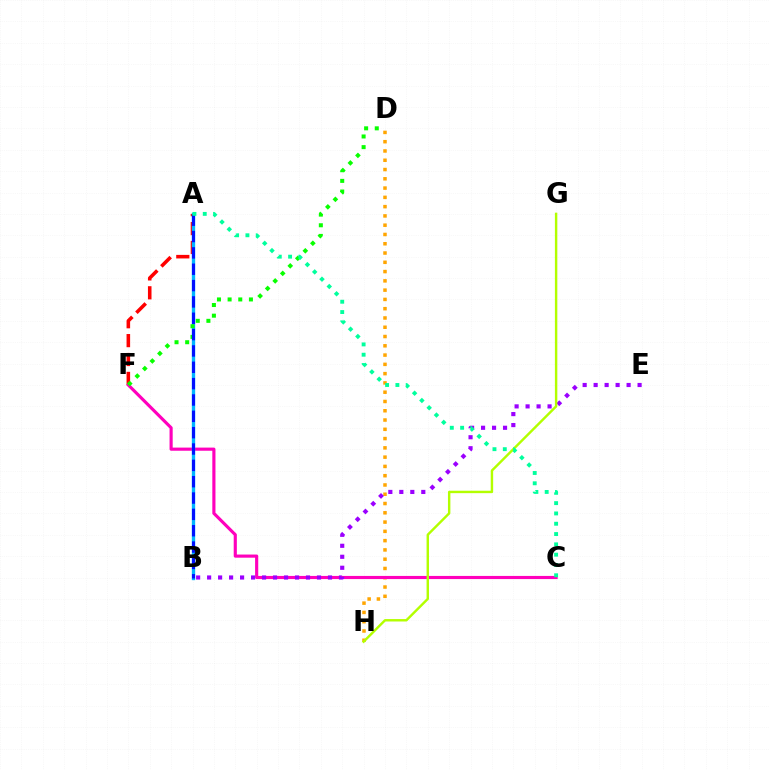{('A', 'F'): [{'color': '#ff0000', 'line_style': 'dashed', 'thickness': 2.57}], ('D', 'H'): [{'color': '#ffa500', 'line_style': 'dotted', 'thickness': 2.52}], ('C', 'F'): [{'color': '#ff00bd', 'line_style': 'solid', 'thickness': 2.26}], ('A', 'B'): [{'color': '#00b5ff', 'line_style': 'solid', 'thickness': 2.41}, {'color': '#0010ff', 'line_style': 'dashed', 'thickness': 2.22}], ('B', 'E'): [{'color': '#9b00ff', 'line_style': 'dotted', 'thickness': 2.99}], ('D', 'F'): [{'color': '#08ff00', 'line_style': 'dotted', 'thickness': 2.89}], ('G', 'H'): [{'color': '#b3ff00', 'line_style': 'solid', 'thickness': 1.75}], ('A', 'C'): [{'color': '#00ff9d', 'line_style': 'dotted', 'thickness': 2.8}]}